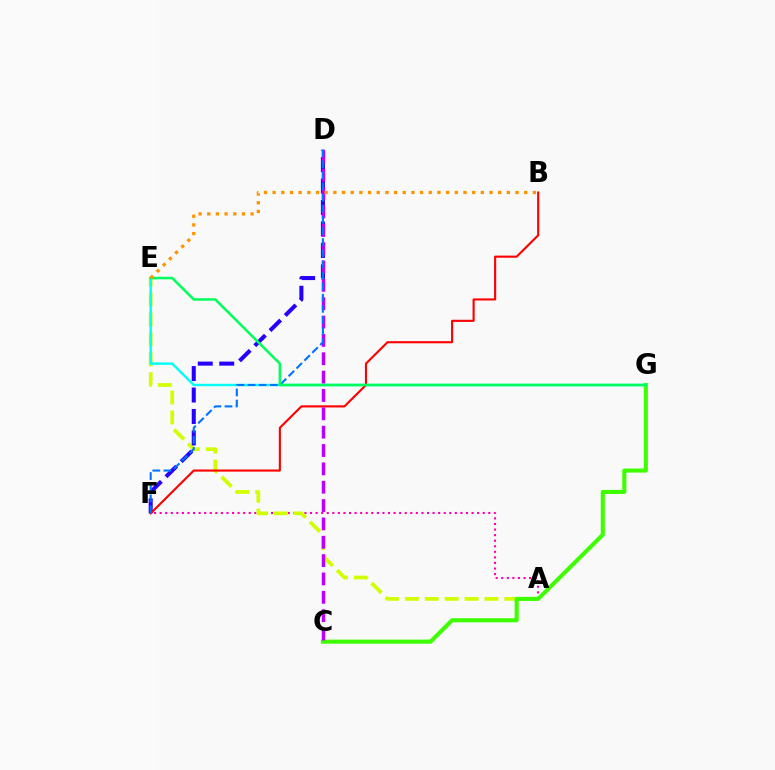{('A', 'F'): [{'color': '#ff00ac', 'line_style': 'dotted', 'thickness': 1.51}], ('A', 'E'): [{'color': '#d1ff00', 'line_style': 'dashed', 'thickness': 2.7}], ('C', 'G'): [{'color': '#3dff00', 'line_style': 'solid', 'thickness': 2.94}], ('E', 'G'): [{'color': '#00fff6', 'line_style': 'solid', 'thickness': 1.74}, {'color': '#00ff5c', 'line_style': 'solid', 'thickness': 1.83}], ('D', 'F'): [{'color': '#2500ff', 'line_style': 'dashed', 'thickness': 2.92}, {'color': '#0074ff', 'line_style': 'dashed', 'thickness': 1.51}], ('B', 'F'): [{'color': '#ff0000', 'line_style': 'solid', 'thickness': 1.53}], ('C', 'D'): [{'color': '#b900ff', 'line_style': 'dashed', 'thickness': 2.49}], ('B', 'E'): [{'color': '#ff9400', 'line_style': 'dotted', 'thickness': 2.36}]}